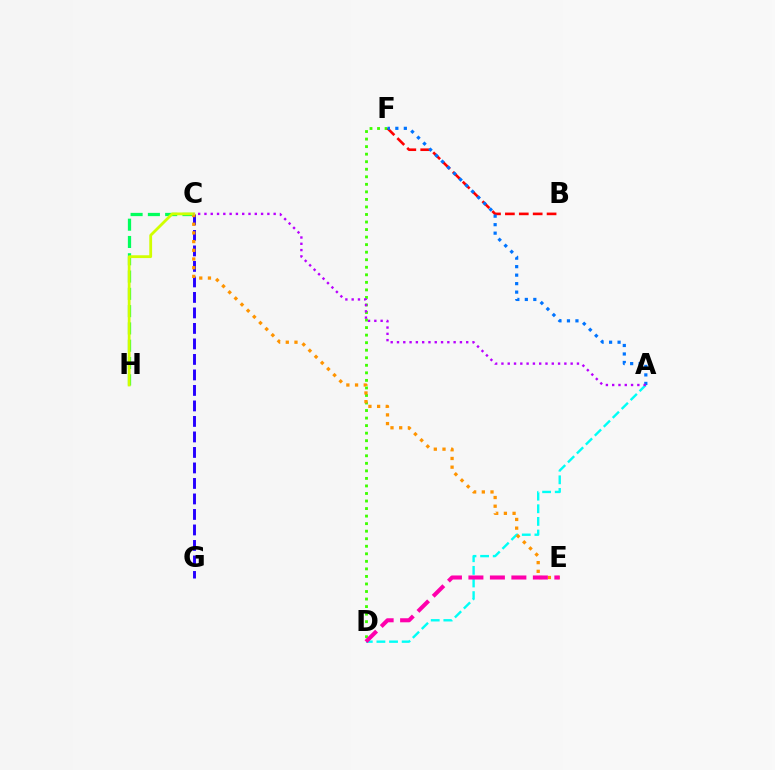{('D', 'F'): [{'color': '#3dff00', 'line_style': 'dotted', 'thickness': 2.05}], ('C', 'G'): [{'color': '#2500ff', 'line_style': 'dashed', 'thickness': 2.11}], ('A', 'D'): [{'color': '#00fff6', 'line_style': 'dashed', 'thickness': 1.71}], ('C', 'H'): [{'color': '#00ff5c', 'line_style': 'dashed', 'thickness': 2.35}, {'color': '#d1ff00', 'line_style': 'solid', 'thickness': 2.02}], ('C', 'E'): [{'color': '#ff9400', 'line_style': 'dotted', 'thickness': 2.36}], ('D', 'E'): [{'color': '#ff00ac', 'line_style': 'dashed', 'thickness': 2.92}], ('B', 'F'): [{'color': '#ff0000', 'line_style': 'dashed', 'thickness': 1.89}], ('A', 'F'): [{'color': '#0074ff', 'line_style': 'dotted', 'thickness': 2.31}], ('A', 'C'): [{'color': '#b900ff', 'line_style': 'dotted', 'thickness': 1.71}]}